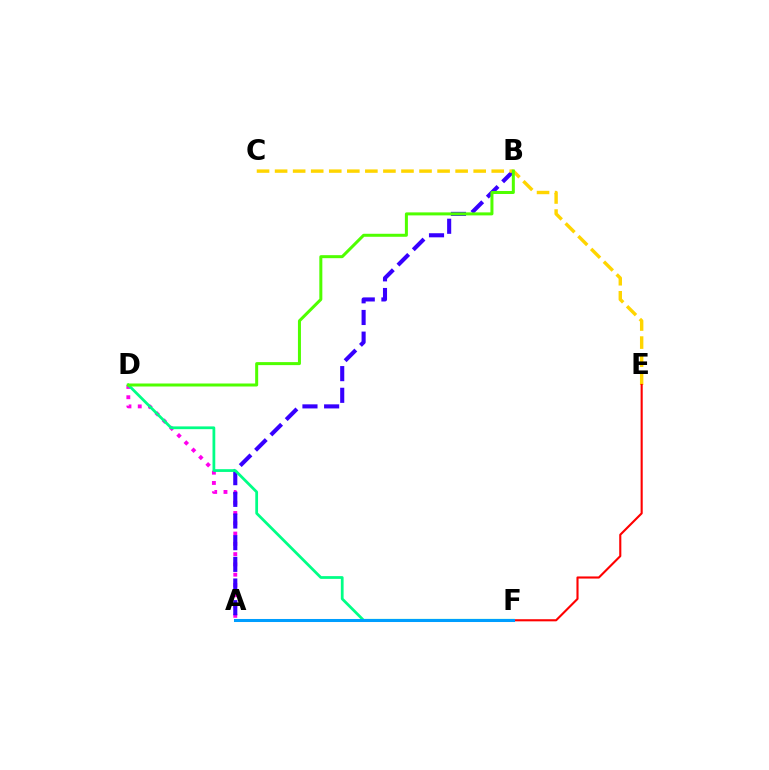{('A', 'D'): [{'color': '#ff00ed', 'line_style': 'dotted', 'thickness': 2.79}], ('A', 'B'): [{'color': '#3700ff', 'line_style': 'dashed', 'thickness': 2.94}], ('D', 'F'): [{'color': '#00ff86', 'line_style': 'solid', 'thickness': 1.99}], ('C', 'E'): [{'color': '#ffd500', 'line_style': 'dashed', 'thickness': 2.45}], ('E', 'F'): [{'color': '#ff0000', 'line_style': 'solid', 'thickness': 1.52}], ('A', 'F'): [{'color': '#009eff', 'line_style': 'solid', 'thickness': 2.19}], ('B', 'D'): [{'color': '#4fff00', 'line_style': 'solid', 'thickness': 2.17}]}